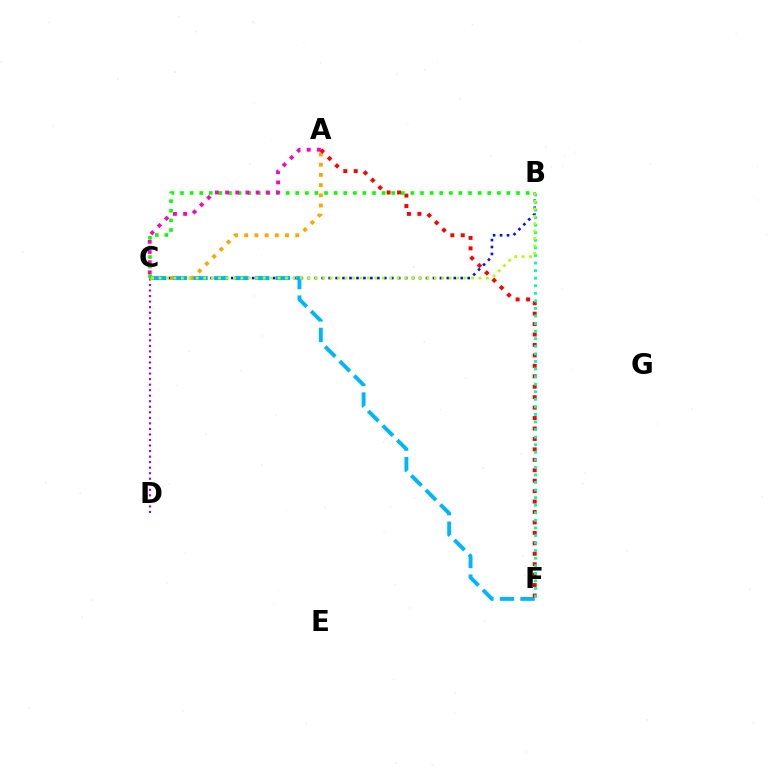{('B', 'C'): [{'color': '#0010ff', 'line_style': 'dotted', 'thickness': 1.89}, {'color': '#08ff00', 'line_style': 'dotted', 'thickness': 2.61}, {'color': '#b3ff00', 'line_style': 'dotted', 'thickness': 2.02}], ('C', 'D'): [{'color': '#9b00ff', 'line_style': 'dotted', 'thickness': 1.5}], ('A', 'C'): [{'color': '#ffa500', 'line_style': 'dotted', 'thickness': 2.77}, {'color': '#ff00bd', 'line_style': 'dotted', 'thickness': 2.76}], ('C', 'F'): [{'color': '#00b5ff', 'line_style': 'dashed', 'thickness': 2.8}], ('A', 'F'): [{'color': '#ff0000', 'line_style': 'dotted', 'thickness': 2.84}], ('B', 'F'): [{'color': '#00ff9d', 'line_style': 'dotted', 'thickness': 2.06}]}